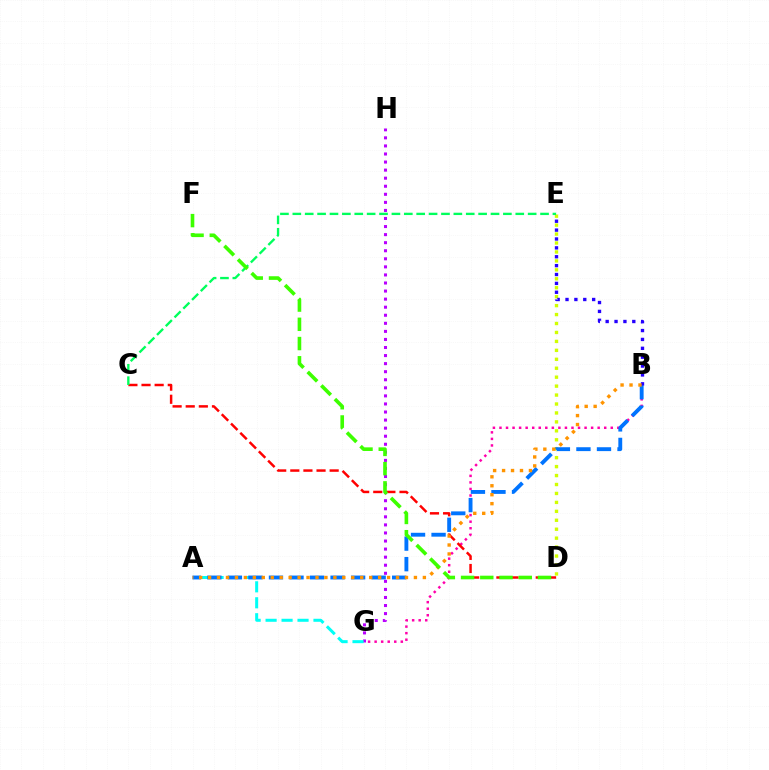{('D', 'E'): [{'color': '#d1ff00', 'line_style': 'dotted', 'thickness': 2.43}], ('G', 'H'): [{'color': '#b900ff', 'line_style': 'dotted', 'thickness': 2.19}], ('B', 'G'): [{'color': '#ff00ac', 'line_style': 'dotted', 'thickness': 1.78}], ('A', 'G'): [{'color': '#00fff6', 'line_style': 'dashed', 'thickness': 2.17}], ('C', 'D'): [{'color': '#ff0000', 'line_style': 'dashed', 'thickness': 1.78}], ('A', 'B'): [{'color': '#0074ff', 'line_style': 'dashed', 'thickness': 2.79}, {'color': '#ff9400', 'line_style': 'dotted', 'thickness': 2.43}], ('B', 'E'): [{'color': '#2500ff', 'line_style': 'dotted', 'thickness': 2.41}], ('C', 'E'): [{'color': '#00ff5c', 'line_style': 'dashed', 'thickness': 1.68}], ('D', 'F'): [{'color': '#3dff00', 'line_style': 'dashed', 'thickness': 2.61}]}